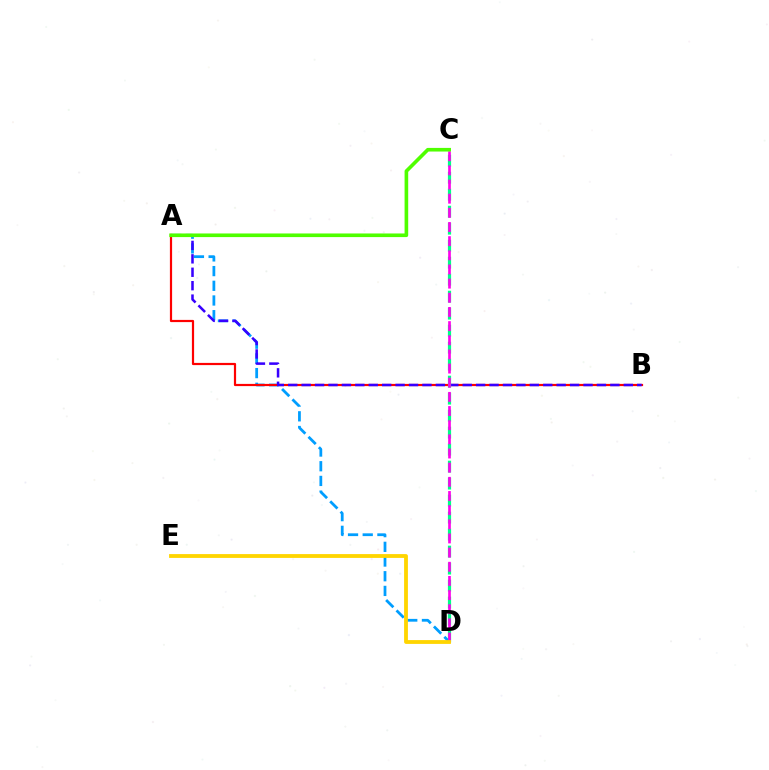{('A', 'D'): [{'color': '#009eff', 'line_style': 'dashed', 'thickness': 2.0}], ('A', 'B'): [{'color': '#ff0000', 'line_style': 'solid', 'thickness': 1.59}, {'color': '#3700ff', 'line_style': 'dashed', 'thickness': 1.82}], ('C', 'D'): [{'color': '#00ff86', 'line_style': 'dashed', 'thickness': 2.31}, {'color': '#ff00ed', 'line_style': 'dashed', 'thickness': 1.92}], ('D', 'E'): [{'color': '#ffd500', 'line_style': 'solid', 'thickness': 2.75}], ('A', 'C'): [{'color': '#4fff00', 'line_style': 'solid', 'thickness': 2.61}]}